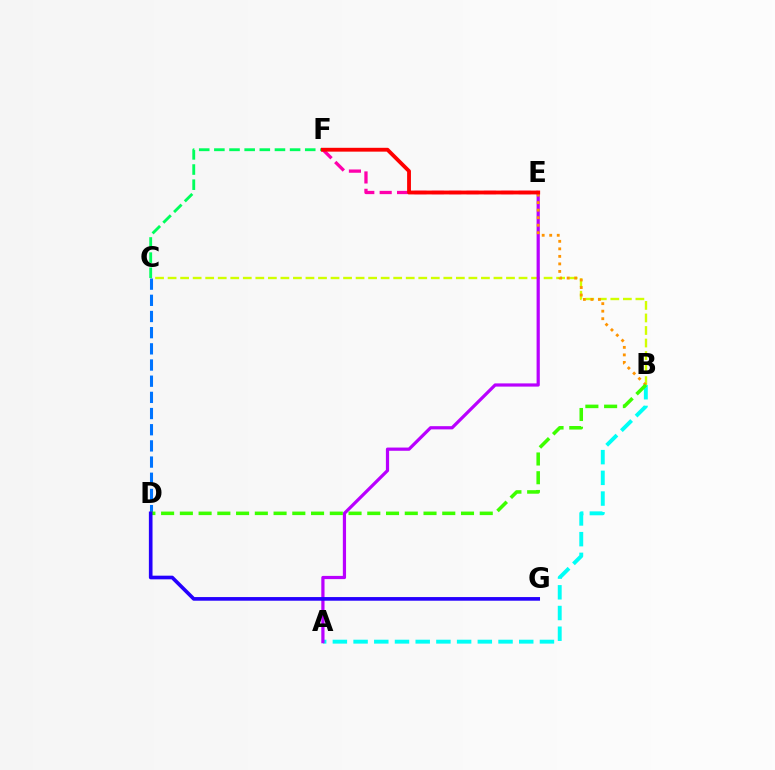{('B', 'C'): [{'color': '#d1ff00', 'line_style': 'dashed', 'thickness': 1.7}], ('A', 'B'): [{'color': '#00fff6', 'line_style': 'dashed', 'thickness': 2.81}], ('A', 'E'): [{'color': '#b900ff', 'line_style': 'solid', 'thickness': 2.31}], ('B', 'E'): [{'color': '#ff9400', 'line_style': 'dotted', 'thickness': 2.05}], ('C', 'F'): [{'color': '#00ff5c', 'line_style': 'dashed', 'thickness': 2.06}], ('E', 'F'): [{'color': '#ff00ac', 'line_style': 'dashed', 'thickness': 2.36}, {'color': '#ff0000', 'line_style': 'solid', 'thickness': 2.76}], ('C', 'D'): [{'color': '#0074ff', 'line_style': 'dashed', 'thickness': 2.2}], ('B', 'D'): [{'color': '#3dff00', 'line_style': 'dashed', 'thickness': 2.55}], ('D', 'G'): [{'color': '#2500ff', 'line_style': 'solid', 'thickness': 2.63}]}